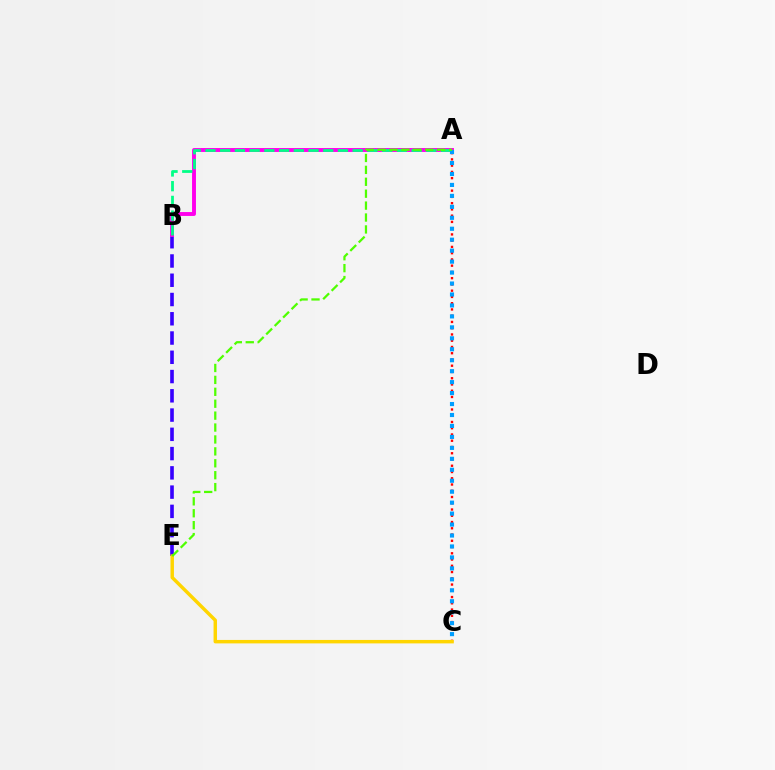{('B', 'E'): [{'color': '#3700ff', 'line_style': 'dashed', 'thickness': 2.62}], ('A', 'B'): [{'color': '#ff00ed', 'line_style': 'solid', 'thickness': 2.81}, {'color': '#00ff86', 'line_style': 'dashed', 'thickness': 2.0}], ('A', 'C'): [{'color': '#ff0000', 'line_style': 'dotted', 'thickness': 1.7}, {'color': '#009eff', 'line_style': 'dotted', 'thickness': 2.98}], ('C', 'E'): [{'color': '#ffd500', 'line_style': 'solid', 'thickness': 2.48}], ('A', 'E'): [{'color': '#4fff00', 'line_style': 'dashed', 'thickness': 1.62}]}